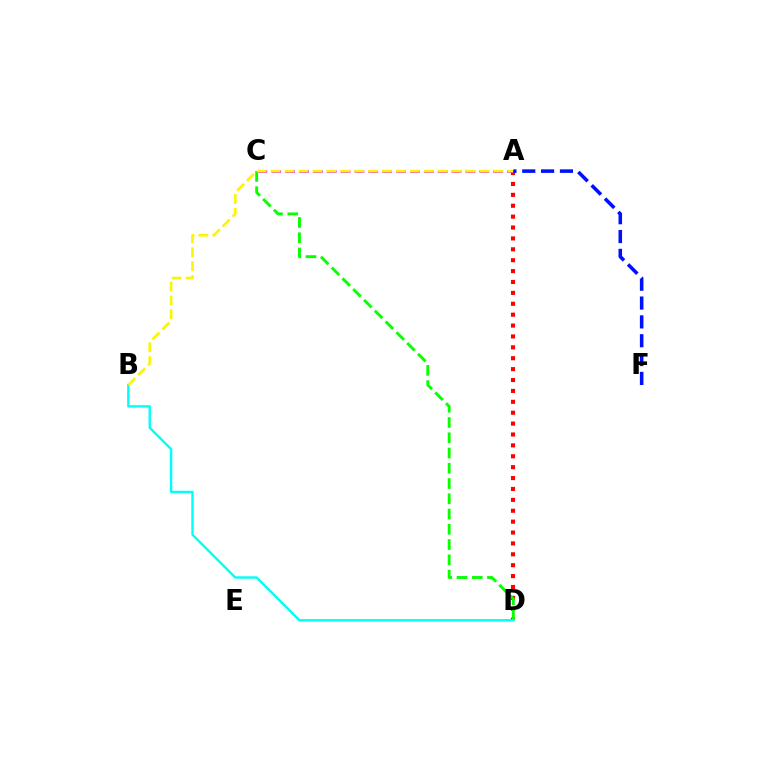{('A', 'D'): [{'color': '#ff0000', 'line_style': 'dotted', 'thickness': 2.96}], ('C', 'D'): [{'color': '#08ff00', 'line_style': 'dashed', 'thickness': 2.07}], ('B', 'D'): [{'color': '#00fff6', 'line_style': 'solid', 'thickness': 1.72}], ('A', 'C'): [{'color': '#ee00ff', 'line_style': 'dashed', 'thickness': 1.88}], ('A', 'B'): [{'color': '#fcf500', 'line_style': 'dashed', 'thickness': 1.89}], ('A', 'F'): [{'color': '#0010ff', 'line_style': 'dashed', 'thickness': 2.56}]}